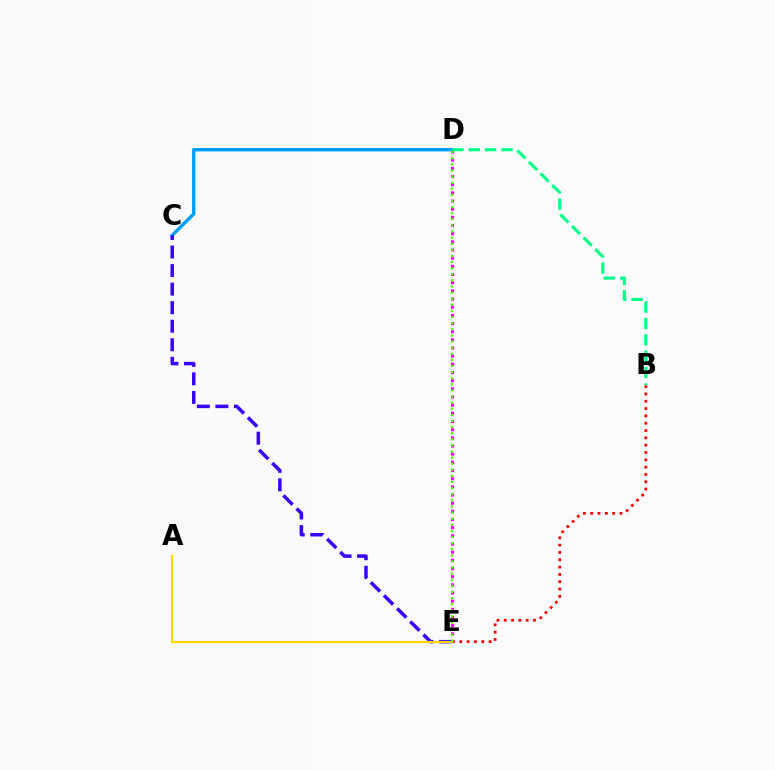{('B', 'E'): [{'color': '#ff0000', 'line_style': 'dotted', 'thickness': 1.99}], ('D', 'E'): [{'color': '#ff00ed', 'line_style': 'dotted', 'thickness': 2.22}, {'color': '#4fff00', 'line_style': 'dotted', 'thickness': 1.66}], ('C', 'D'): [{'color': '#009eff', 'line_style': 'solid', 'thickness': 2.45}], ('C', 'E'): [{'color': '#3700ff', 'line_style': 'dashed', 'thickness': 2.52}], ('A', 'E'): [{'color': '#ffd500', 'line_style': 'solid', 'thickness': 1.61}], ('B', 'D'): [{'color': '#00ff86', 'line_style': 'dashed', 'thickness': 2.23}]}